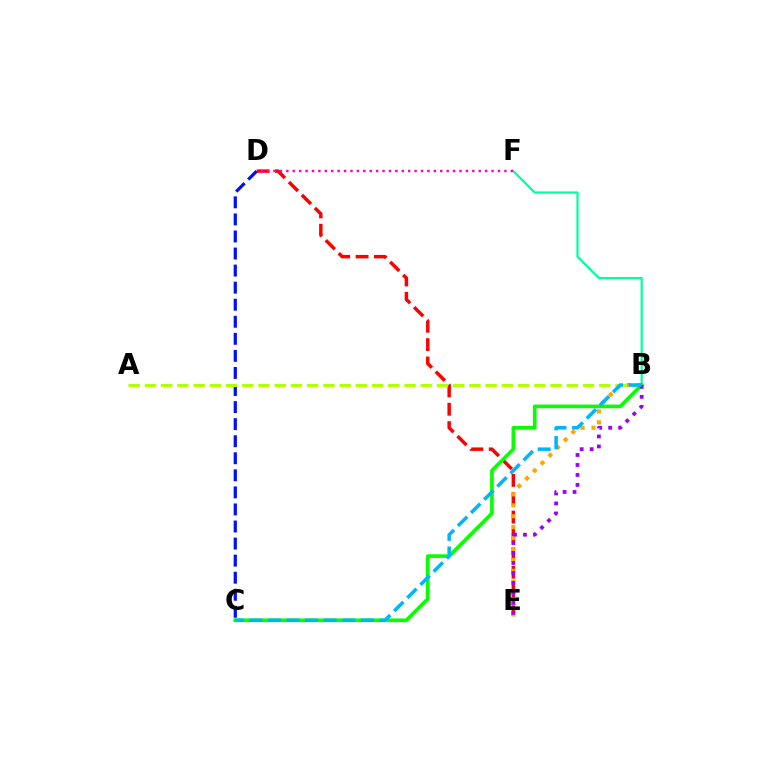{('D', 'E'): [{'color': '#ff0000', 'line_style': 'dashed', 'thickness': 2.5}], ('B', 'F'): [{'color': '#00ff9d', 'line_style': 'solid', 'thickness': 1.59}], ('B', 'E'): [{'color': '#ffa500', 'line_style': 'dotted', 'thickness': 2.97}, {'color': '#9b00ff', 'line_style': 'dotted', 'thickness': 2.71}], ('C', 'D'): [{'color': '#0010ff', 'line_style': 'dashed', 'thickness': 2.32}], ('A', 'B'): [{'color': '#b3ff00', 'line_style': 'dashed', 'thickness': 2.2}], ('B', 'C'): [{'color': '#08ff00', 'line_style': 'solid', 'thickness': 2.64}, {'color': '#00b5ff', 'line_style': 'dashed', 'thickness': 2.53}], ('D', 'F'): [{'color': '#ff00bd', 'line_style': 'dotted', 'thickness': 1.74}]}